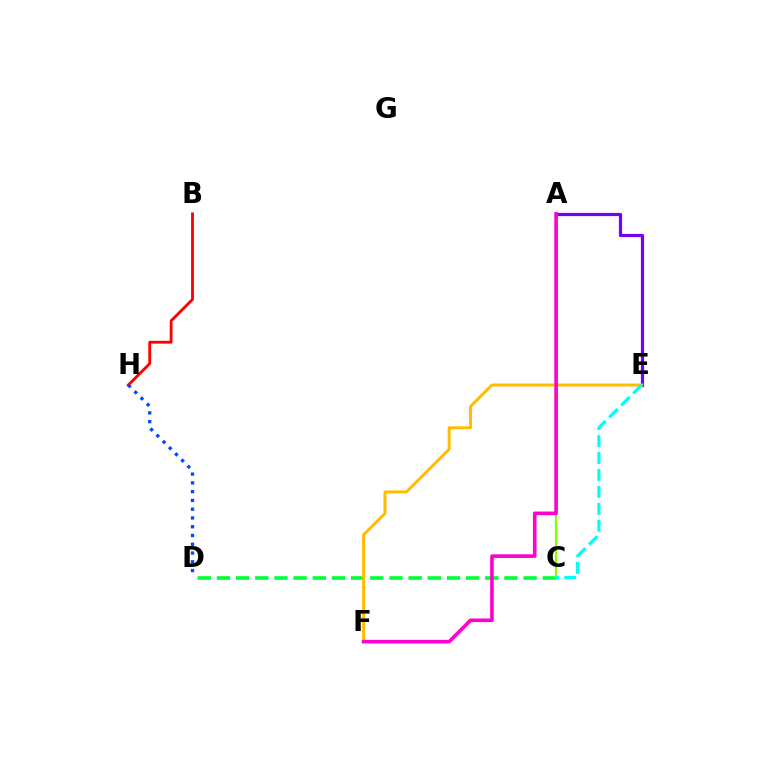{('C', 'D'): [{'color': '#00ff39', 'line_style': 'dashed', 'thickness': 2.6}], ('A', 'C'): [{'color': '#84ff00', 'line_style': 'solid', 'thickness': 1.64}], ('B', 'H'): [{'color': '#ff0000', 'line_style': 'solid', 'thickness': 2.04}], ('A', 'E'): [{'color': '#7200ff', 'line_style': 'solid', 'thickness': 2.31}], ('E', 'F'): [{'color': '#ffbd00', 'line_style': 'solid', 'thickness': 2.15}], ('A', 'F'): [{'color': '#ff00cf', 'line_style': 'solid', 'thickness': 2.6}], ('C', 'E'): [{'color': '#00fff6', 'line_style': 'dashed', 'thickness': 2.3}], ('D', 'H'): [{'color': '#004bff', 'line_style': 'dotted', 'thickness': 2.38}]}